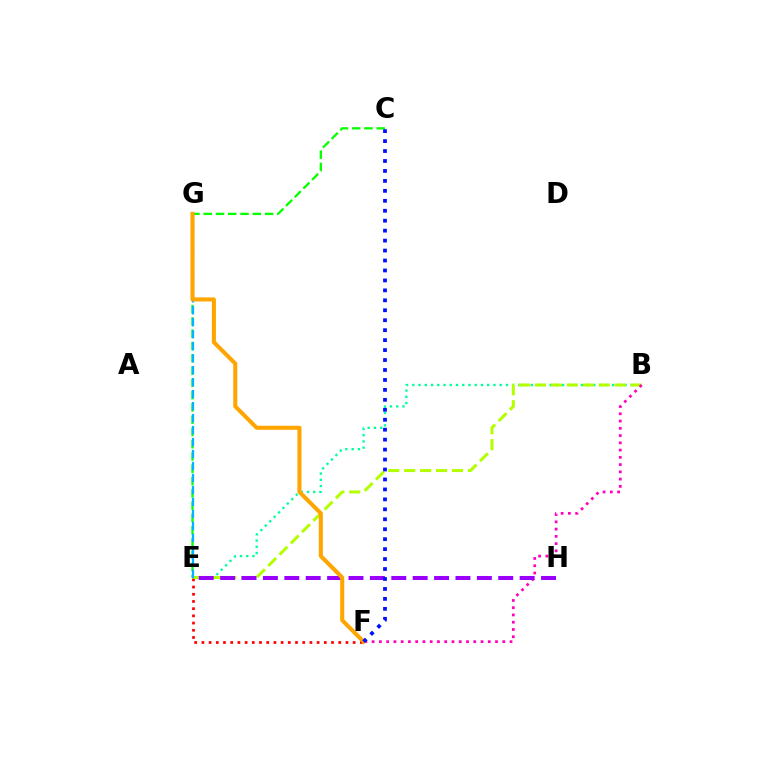{('B', 'E'): [{'color': '#00ff9d', 'line_style': 'dotted', 'thickness': 1.7}, {'color': '#b3ff00', 'line_style': 'dashed', 'thickness': 2.17}], ('E', 'F'): [{'color': '#ff0000', 'line_style': 'dotted', 'thickness': 1.96}], ('C', 'E'): [{'color': '#08ff00', 'line_style': 'dashed', 'thickness': 1.67}], ('B', 'F'): [{'color': '#ff00bd', 'line_style': 'dotted', 'thickness': 1.97}], ('E', 'H'): [{'color': '#9b00ff', 'line_style': 'dashed', 'thickness': 2.91}], ('E', 'G'): [{'color': '#00b5ff', 'line_style': 'dashed', 'thickness': 1.63}], ('F', 'G'): [{'color': '#ffa500', 'line_style': 'solid', 'thickness': 2.92}], ('C', 'F'): [{'color': '#0010ff', 'line_style': 'dotted', 'thickness': 2.7}]}